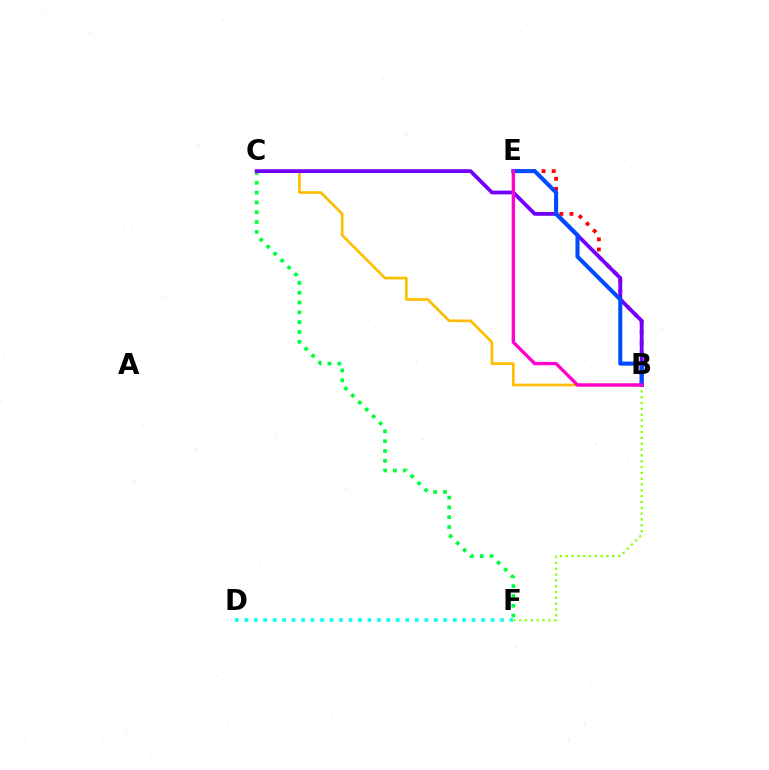{('B', 'F'): [{'color': '#84ff00', 'line_style': 'dotted', 'thickness': 1.58}], ('C', 'F'): [{'color': '#00ff39', 'line_style': 'dotted', 'thickness': 2.67}], ('B', 'C'): [{'color': '#ffbd00', 'line_style': 'solid', 'thickness': 1.93}, {'color': '#7200ff', 'line_style': 'solid', 'thickness': 2.73}], ('B', 'E'): [{'color': '#ff0000', 'line_style': 'dotted', 'thickness': 2.74}, {'color': '#004bff', 'line_style': 'solid', 'thickness': 2.92}, {'color': '#ff00cf', 'line_style': 'solid', 'thickness': 2.41}], ('D', 'F'): [{'color': '#00fff6', 'line_style': 'dotted', 'thickness': 2.57}]}